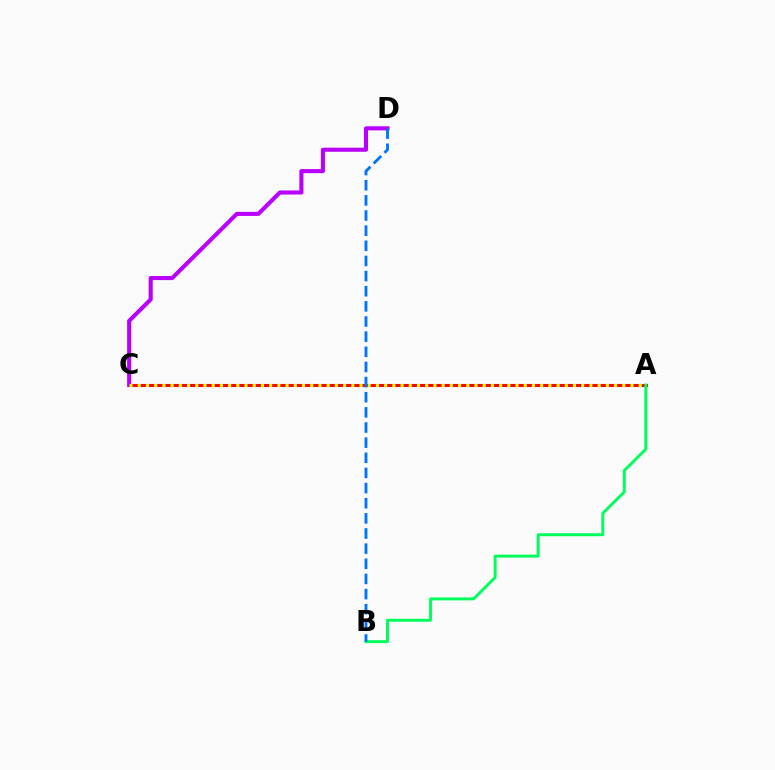{('A', 'C'): [{'color': '#ff0000', 'line_style': 'solid', 'thickness': 2.21}, {'color': '#d1ff00', 'line_style': 'dotted', 'thickness': 2.23}], ('A', 'B'): [{'color': '#00ff5c', 'line_style': 'solid', 'thickness': 2.13}], ('C', 'D'): [{'color': '#b900ff', 'line_style': 'solid', 'thickness': 2.94}], ('B', 'D'): [{'color': '#0074ff', 'line_style': 'dashed', 'thickness': 2.06}]}